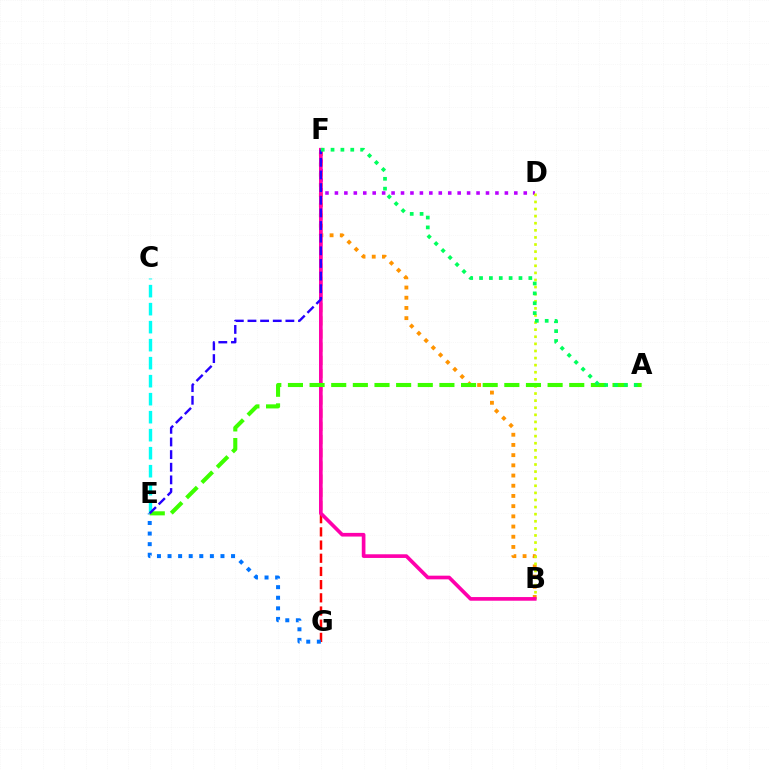{('D', 'F'): [{'color': '#b900ff', 'line_style': 'dotted', 'thickness': 2.57}], ('F', 'G'): [{'color': '#ff0000', 'line_style': 'dashed', 'thickness': 1.79}], ('B', 'F'): [{'color': '#ff9400', 'line_style': 'dotted', 'thickness': 2.77}, {'color': '#ff00ac', 'line_style': 'solid', 'thickness': 2.64}], ('E', 'G'): [{'color': '#0074ff', 'line_style': 'dotted', 'thickness': 2.88}], ('B', 'D'): [{'color': '#d1ff00', 'line_style': 'dotted', 'thickness': 1.93}], ('C', 'E'): [{'color': '#00fff6', 'line_style': 'dashed', 'thickness': 2.45}], ('A', 'E'): [{'color': '#3dff00', 'line_style': 'dashed', 'thickness': 2.94}], ('E', 'F'): [{'color': '#2500ff', 'line_style': 'dashed', 'thickness': 1.72}], ('A', 'F'): [{'color': '#00ff5c', 'line_style': 'dotted', 'thickness': 2.68}]}